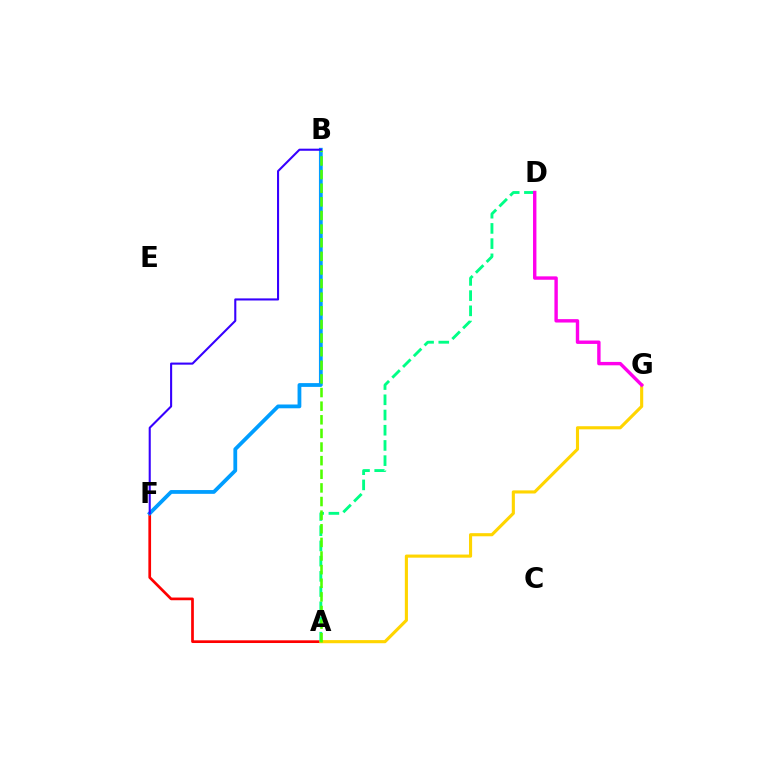{('A', 'F'): [{'color': '#ff0000', 'line_style': 'solid', 'thickness': 1.94}], ('B', 'F'): [{'color': '#009eff', 'line_style': 'solid', 'thickness': 2.72}, {'color': '#3700ff', 'line_style': 'solid', 'thickness': 1.5}], ('A', 'G'): [{'color': '#ffd500', 'line_style': 'solid', 'thickness': 2.24}], ('A', 'D'): [{'color': '#00ff86', 'line_style': 'dashed', 'thickness': 2.07}], ('A', 'B'): [{'color': '#4fff00', 'line_style': 'dashed', 'thickness': 1.85}], ('D', 'G'): [{'color': '#ff00ed', 'line_style': 'solid', 'thickness': 2.45}]}